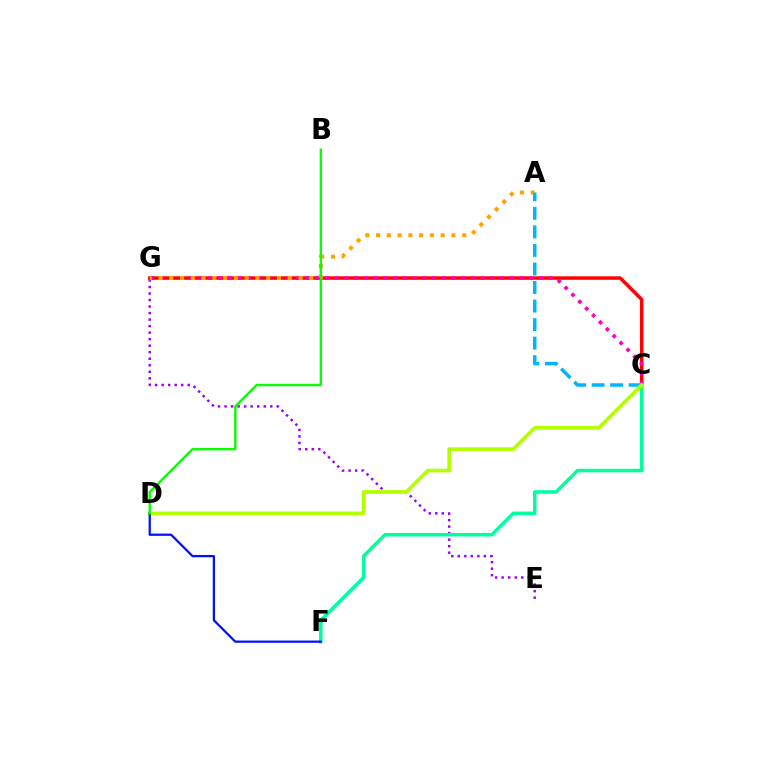{('E', 'G'): [{'color': '#9b00ff', 'line_style': 'dotted', 'thickness': 1.77}], ('C', 'G'): [{'color': '#ff0000', 'line_style': 'solid', 'thickness': 2.51}, {'color': '#ff00bd', 'line_style': 'dotted', 'thickness': 2.64}], ('A', 'G'): [{'color': '#ffa500', 'line_style': 'dotted', 'thickness': 2.93}], ('A', 'C'): [{'color': '#00b5ff', 'line_style': 'dashed', 'thickness': 2.52}], ('C', 'F'): [{'color': '#00ff9d', 'line_style': 'solid', 'thickness': 2.53}], ('C', 'D'): [{'color': '#b3ff00', 'line_style': 'solid', 'thickness': 2.64}], ('D', 'F'): [{'color': '#0010ff', 'line_style': 'solid', 'thickness': 1.62}], ('B', 'D'): [{'color': '#08ff00', 'line_style': 'solid', 'thickness': 1.72}]}